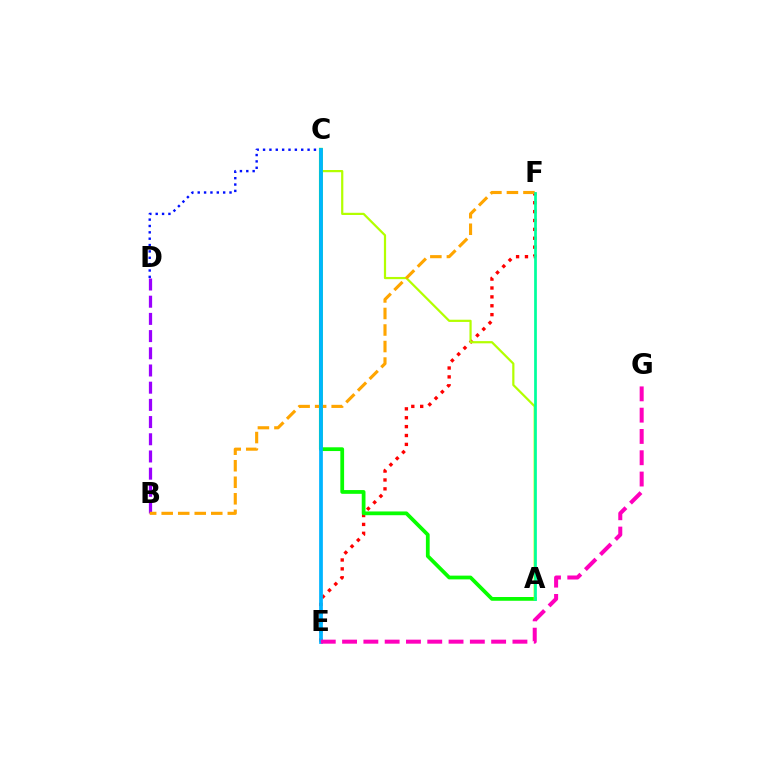{('E', 'F'): [{'color': '#ff0000', 'line_style': 'dotted', 'thickness': 2.41}], ('A', 'C'): [{'color': '#08ff00', 'line_style': 'solid', 'thickness': 2.7}, {'color': '#b3ff00', 'line_style': 'solid', 'thickness': 1.59}], ('B', 'D'): [{'color': '#9b00ff', 'line_style': 'dashed', 'thickness': 2.34}], ('C', 'D'): [{'color': '#0010ff', 'line_style': 'dotted', 'thickness': 1.73}], ('B', 'F'): [{'color': '#ffa500', 'line_style': 'dashed', 'thickness': 2.24}], ('A', 'F'): [{'color': '#00ff9d', 'line_style': 'solid', 'thickness': 1.96}], ('C', 'E'): [{'color': '#00b5ff', 'line_style': 'solid', 'thickness': 2.69}], ('E', 'G'): [{'color': '#ff00bd', 'line_style': 'dashed', 'thickness': 2.89}]}